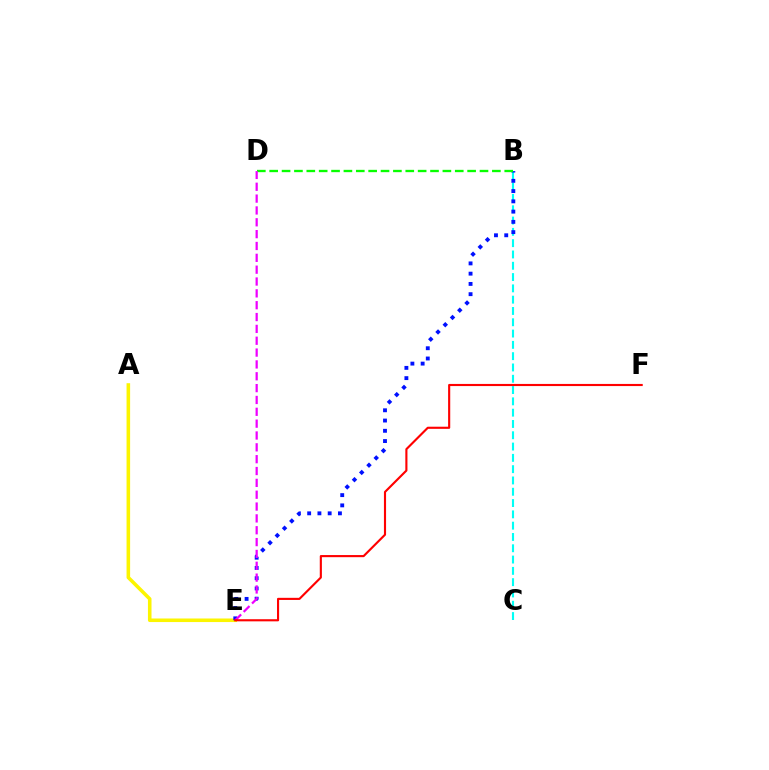{('A', 'E'): [{'color': '#fcf500', 'line_style': 'solid', 'thickness': 2.57}], ('B', 'C'): [{'color': '#00fff6', 'line_style': 'dashed', 'thickness': 1.54}], ('B', 'E'): [{'color': '#0010ff', 'line_style': 'dotted', 'thickness': 2.79}], ('B', 'D'): [{'color': '#08ff00', 'line_style': 'dashed', 'thickness': 1.68}], ('D', 'E'): [{'color': '#ee00ff', 'line_style': 'dashed', 'thickness': 1.61}], ('E', 'F'): [{'color': '#ff0000', 'line_style': 'solid', 'thickness': 1.53}]}